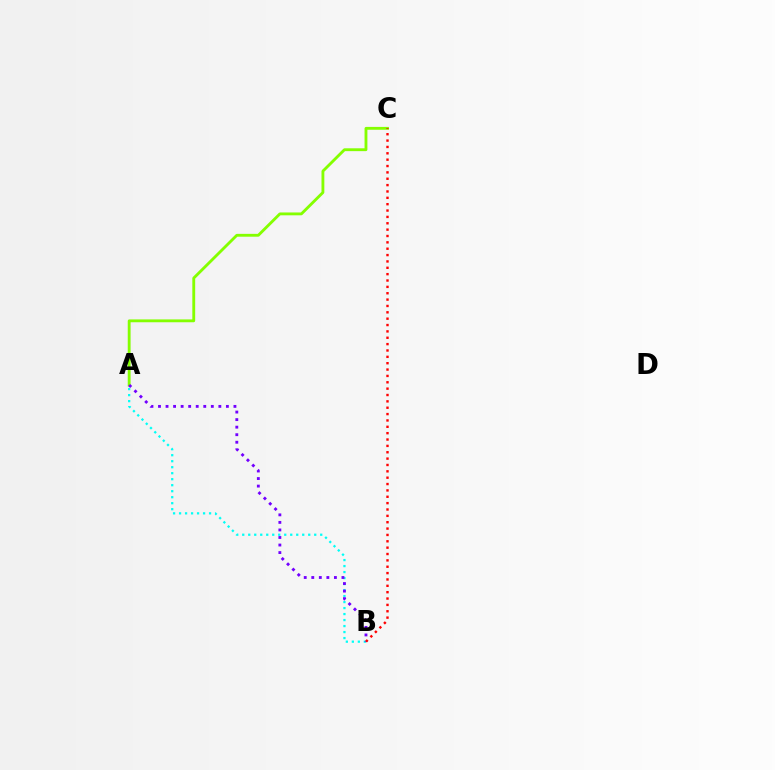{('A', 'B'): [{'color': '#00fff6', 'line_style': 'dotted', 'thickness': 1.63}, {'color': '#7200ff', 'line_style': 'dotted', 'thickness': 2.05}], ('A', 'C'): [{'color': '#84ff00', 'line_style': 'solid', 'thickness': 2.05}], ('B', 'C'): [{'color': '#ff0000', 'line_style': 'dotted', 'thickness': 1.73}]}